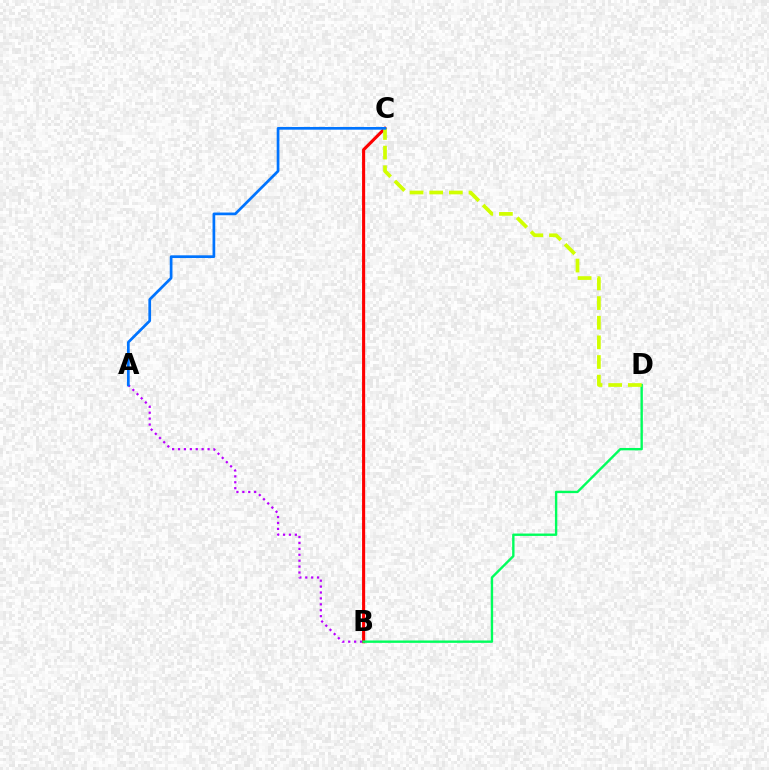{('B', 'C'): [{'color': '#ff0000', 'line_style': 'solid', 'thickness': 2.23}], ('A', 'B'): [{'color': '#b900ff', 'line_style': 'dotted', 'thickness': 1.61}], ('B', 'D'): [{'color': '#00ff5c', 'line_style': 'solid', 'thickness': 1.72}], ('C', 'D'): [{'color': '#d1ff00', 'line_style': 'dashed', 'thickness': 2.67}], ('A', 'C'): [{'color': '#0074ff', 'line_style': 'solid', 'thickness': 1.95}]}